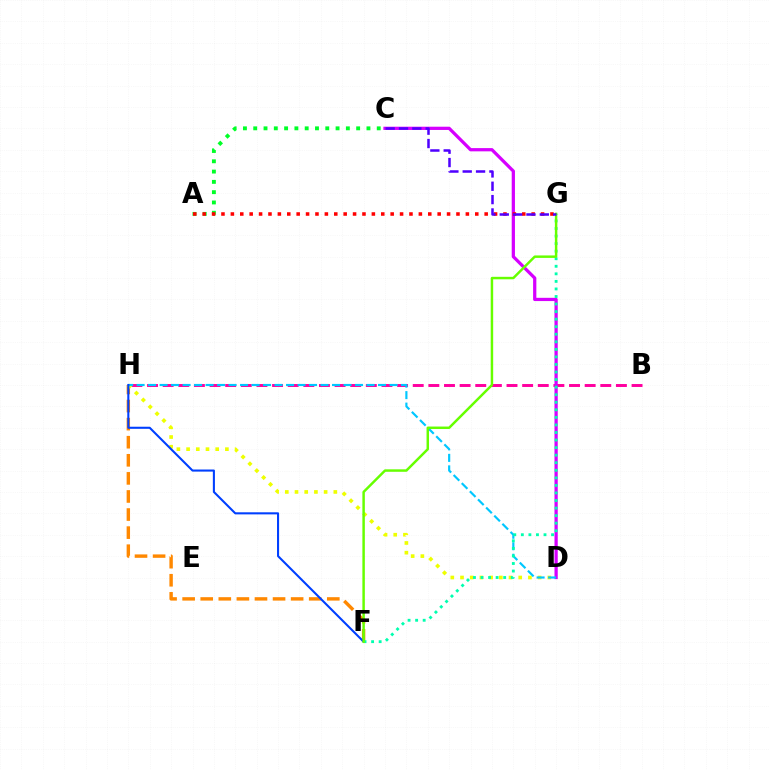{('F', 'H'): [{'color': '#ff8800', 'line_style': 'dashed', 'thickness': 2.46}, {'color': '#003fff', 'line_style': 'solid', 'thickness': 1.5}], ('B', 'H'): [{'color': '#ff00a0', 'line_style': 'dashed', 'thickness': 2.12}], ('D', 'H'): [{'color': '#eeff00', 'line_style': 'dotted', 'thickness': 2.64}, {'color': '#00c7ff', 'line_style': 'dashed', 'thickness': 1.56}], ('C', 'D'): [{'color': '#d600ff', 'line_style': 'solid', 'thickness': 2.34}], ('F', 'G'): [{'color': '#00ffaf', 'line_style': 'dotted', 'thickness': 2.05}, {'color': '#66ff00', 'line_style': 'solid', 'thickness': 1.78}], ('A', 'C'): [{'color': '#00ff27', 'line_style': 'dotted', 'thickness': 2.8}], ('A', 'G'): [{'color': '#ff0000', 'line_style': 'dotted', 'thickness': 2.55}], ('C', 'G'): [{'color': '#4f00ff', 'line_style': 'dashed', 'thickness': 1.81}]}